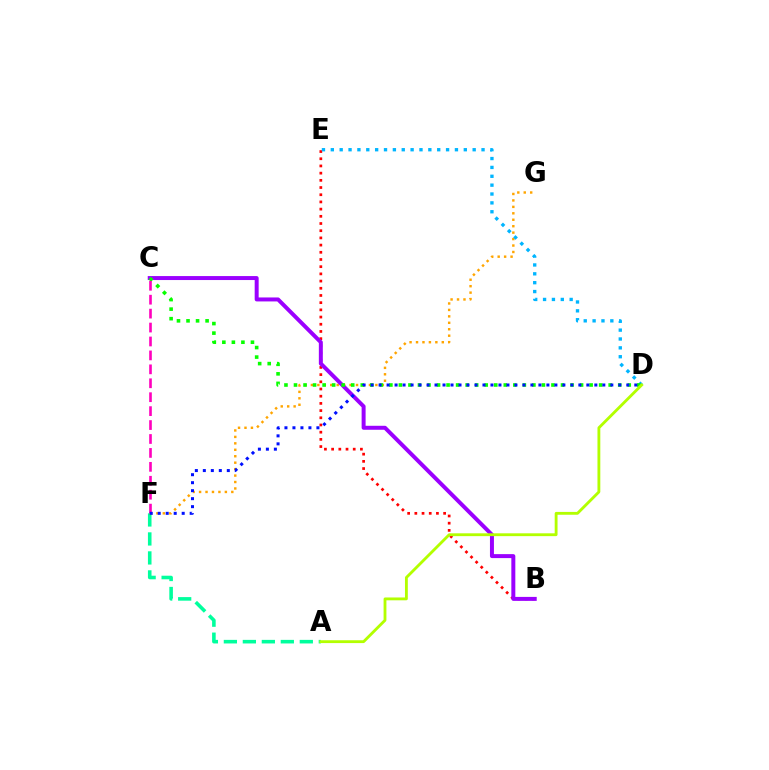{('B', 'E'): [{'color': '#ff0000', 'line_style': 'dotted', 'thickness': 1.95}], ('A', 'F'): [{'color': '#00ff9d', 'line_style': 'dashed', 'thickness': 2.58}], ('F', 'G'): [{'color': '#ffa500', 'line_style': 'dotted', 'thickness': 1.75}], ('D', 'E'): [{'color': '#00b5ff', 'line_style': 'dotted', 'thickness': 2.41}], ('B', 'C'): [{'color': '#9b00ff', 'line_style': 'solid', 'thickness': 2.86}], ('C', 'D'): [{'color': '#08ff00', 'line_style': 'dotted', 'thickness': 2.59}], ('C', 'F'): [{'color': '#ff00bd', 'line_style': 'dashed', 'thickness': 1.89}], ('D', 'F'): [{'color': '#0010ff', 'line_style': 'dotted', 'thickness': 2.17}], ('A', 'D'): [{'color': '#b3ff00', 'line_style': 'solid', 'thickness': 2.04}]}